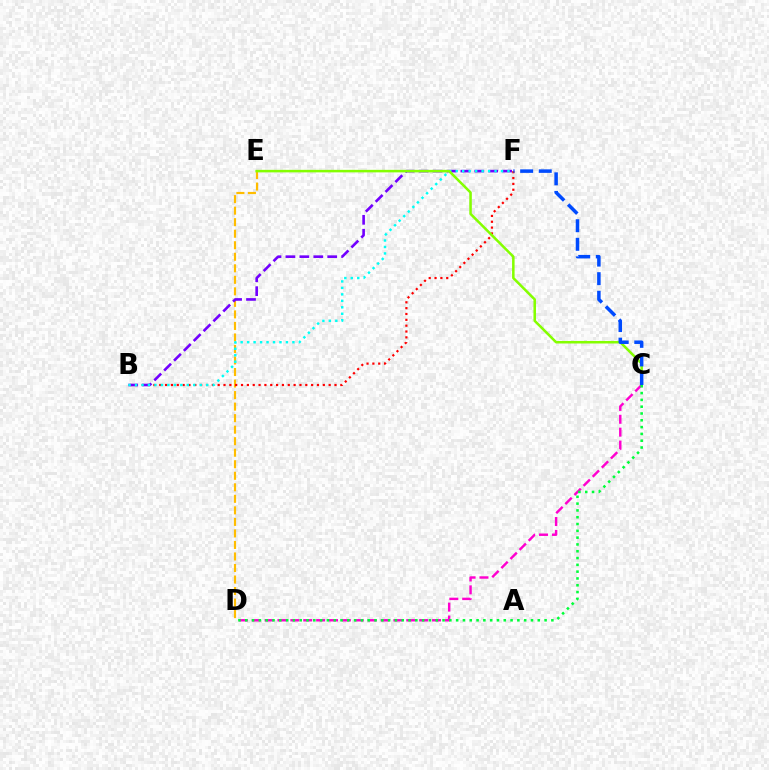{('D', 'E'): [{'color': '#ffbd00', 'line_style': 'dashed', 'thickness': 1.57}], ('B', 'F'): [{'color': '#ff0000', 'line_style': 'dotted', 'thickness': 1.59}, {'color': '#7200ff', 'line_style': 'dashed', 'thickness': 1.89}, {'color': '#00fff6', 'line_style': 'dotted', 'thickness': 1.76}], ('C', 'E'): [{'color': '#84ff00', 'line_style': 'solid', 'thickness': 1.82}], ('C', 'D'): [{'color': '#ff00cf', 'line_style': 'dashed', 'thickness': 1.75}, {'color': '#00ff39', 'line_style': 'dotted', 'thickness': 1.85}], ('C', 'F'): [{'color': '#004bff', 'line_style': 'dashed', 'thickness': 2.52}]}